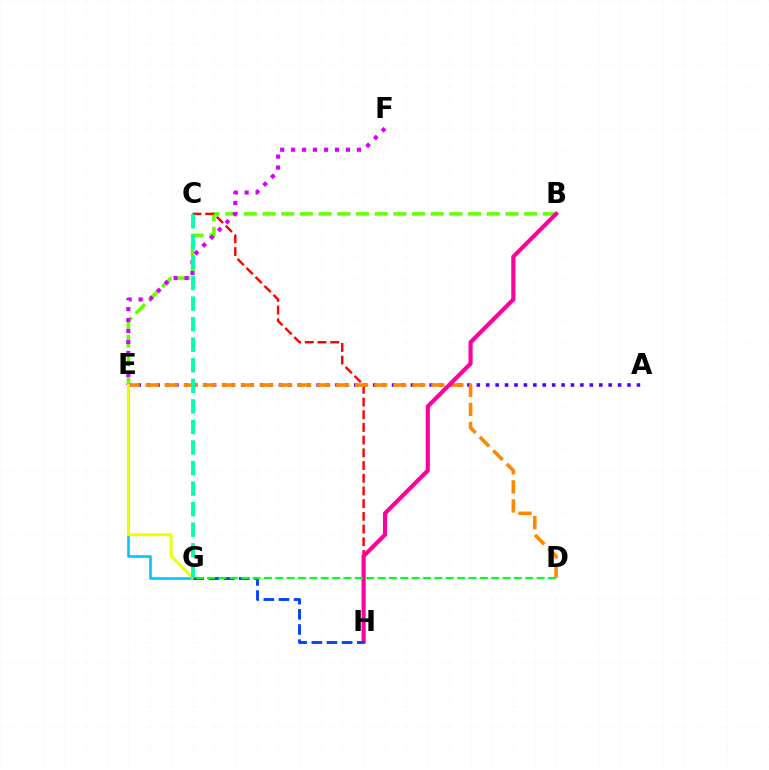{('A', 'E'): [{'color': '#4f00ff', 'line_style': 'dotted', 'thickness': 2.56}], ('B', 'E'): [{'color': '#66ff00', 'line_style': 'dashed', 'thickness': 2.54}], ('C', 'H'): [{'color': '#ff0000', 'line_style': 'dashed', 'thickness': 1.73}], ('E', 'G'): [{'color': '#00c7ff', 'line_style': 'solid', 'thickness': 1.89}, {'color': '#eeff00', 'line_style': 'solid', 'thickness': 2.1}], ('D', 'E'): [{'color': '#ff8800', 'line_style': 'dashed', 'thickness': 2.59}], ('E', 'F'): [{'color': '#d600ff', 'line_style': 'dotted', 'thickness': 2.98}], ('B', 'H'): [{'color': '#ff00a0', 'line_style': 'solid', 'thickness': 2.98}], ('G', 'H'): [{'color': '#003fff', 'line_style': 'dashed', 'thickness': 2.06}], ('C', 'G'): [{'color': '#00ffaf', 'line_style': 'dashed', 'thickness': 2.79}], ('D', 'G'): [{'color': '#00ff27', 'line_style': 'dashed', 'thickness': 1.54}]}